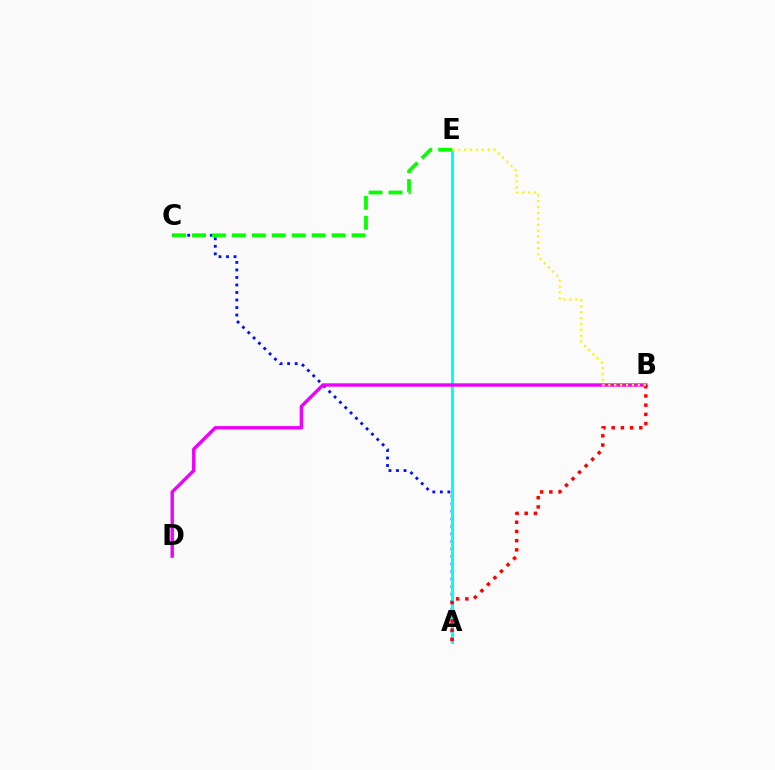{('A', 'C'): [{'color': '#0010ff', 'line_style': 'dotted', 'thickness': 2.04}], ('A', 'E'): [{'color': '#00fff6', 'line_style': 'solid', 'thickness': 2.2}], ('B', 'D'): [{'color': '#ee00ff', 'line_style': 'solid', 'thickness': 2.44}], ('C', 'E'): [{'color': '#08ff00', 'line_style': 'dashed', 'thickness': 2.71}], ('A', 'B'): [{'color': '#ff0000', 'line_style': 'dotted', 'thickness': 2.5}], ('B', 'E'): [{'color': '#fcf500', 'line_style': 'dotted', 'thickness': 1.6}]}